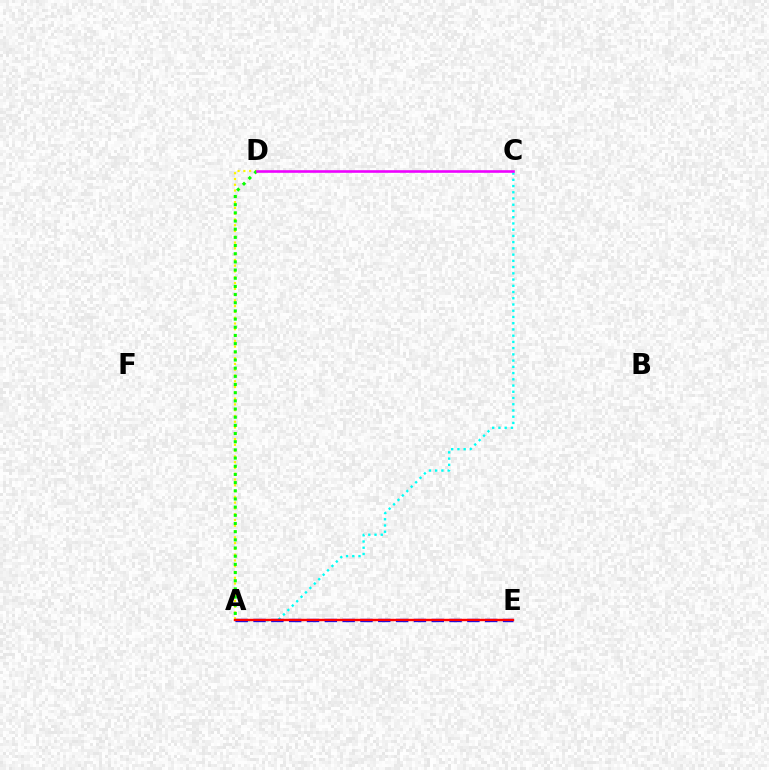{('A', 'D'): [{'color': '#fcf500', 'line_style': 'dotted', 'thickness': 1.57}, {'color': '#08ff00', 'line_style': 'dotted', 'thickness': 2.22}], ('A', 'C'): [{'color': '#00fff6', 'line_style': 'dotted', 'thickness': 1.69}], ('C', 'D'): [{'color': '#ee00ff', 'line_style': 'solid', 'thickness': 1.88}], ('A', 'E'): [{'color': '#0010ff', 'line_style': 'dashed', 'thickness': 2.42}, {'color': '#ff0000', 'line_style': 'solid', 'thickness': 1.72}]}